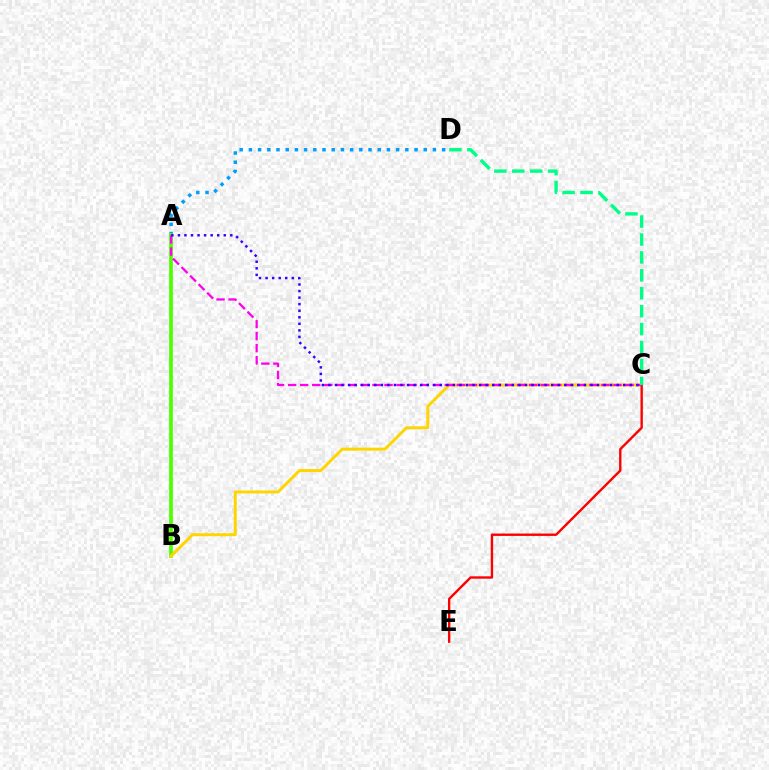{('A', 'D'): [{'color': '#009eff', 'line_style': 'dotted', 'thickness': 2.5}], ('A', 'B'): [{'color': '#4fff00', 'line_style': 'solid', 'thickness': 2.68}], ('B', 'C'): [{'color': '#ffd500', 'line_style': 'solid', 'thickness': 2.14}], ('C', 'E'): [{'color': '#ff0000', 'line_style': 'solid', 'thickness': 1.72}], ('A', 'C'): [{'color': '#ff00ed', 'line_style': 'dashed', 'thickness': 1.64}, {'color': '#3700ff', 'line_style': 'dotted', 'thickness': 1.78}], ('C', 'D'): [{'color': '#00ff86', 'line_style': 'dashed', 'thickness': 2.44}]}